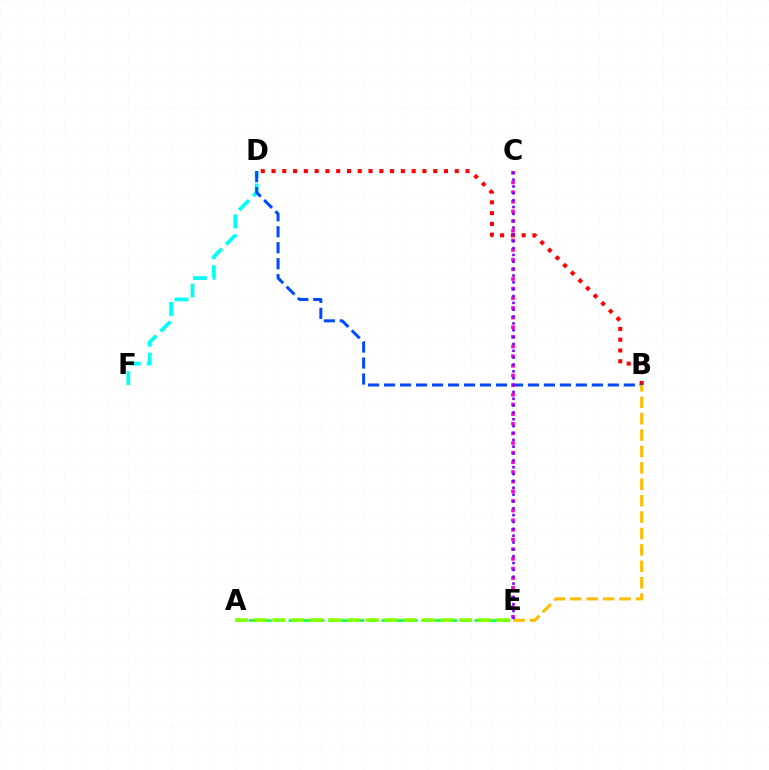{('B', 'D'): [{'color': '#ff0000', 'line_style': 'dotted', 'thickness': 2.93}, {'color': '#004bff', 'line_style': 'dashed', 'thickness': 2.17}], ('D', 'F'): [{'color': '#00fff6', 'line_style': 'dashed', 'thickness': 2.7}], ('A', 'E'): [{'color': '#00ff39', 'line_style': 'dashed', 'thickness': 1.8}, {'color': '#84ff00', 'line_style': 'dashed', 'thickness': 2.54}], ('C', 'E'): [{'color': '#ff00cf', 'line_style': 'dotted', 'thickness': 2.62}, {'color': '#7200ff', 'line_style': 'dotted', 'thickness': 1.86}], ('B', 'E'): [{'color': '#ffbd00', 'line_style': 'dashed', 'thickness': 2.23}]}